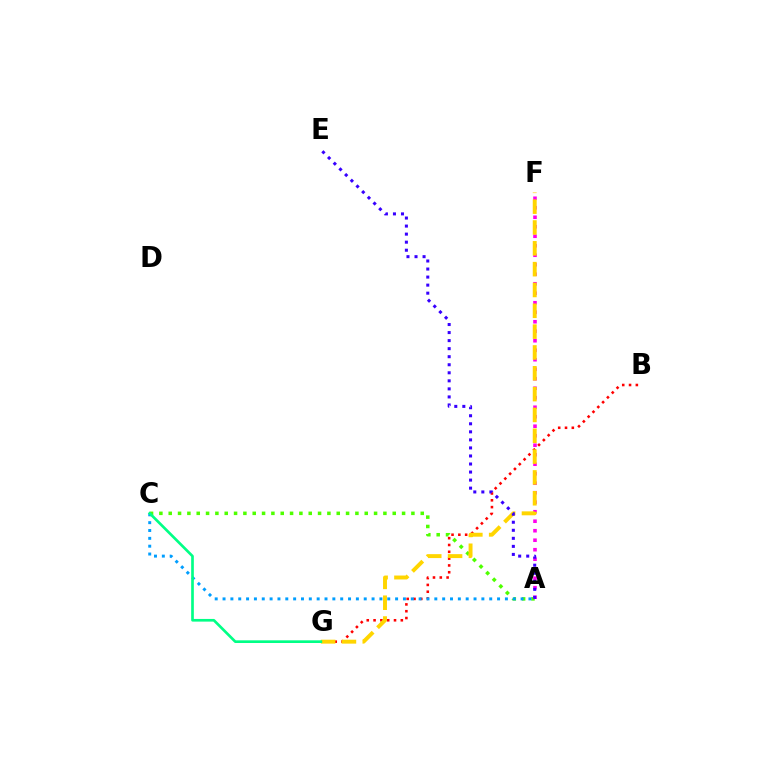{('A', 'C'): [{'color': '#4fff00', 'line_style': 'dotted', 'thickness': 2.54}, {'color': '#009eff', 'line_style': 'dotted', 'thickness': 2.13}], ('A', 'F'): [{'color': '#ff00ed', 'line_style': 'dotted', 'thickness': 2.58}], ('B', 'G'): [{'color': '#ff0000', 'line_style': 'dotted', 'thickness': 1.85}], ('F', 'G'): [{'color': '#ffd500', 'line_style': 'dashed', 'thickness': 2.83}], ('A', 'E'): [{'color': '#3700ff', 'line_style': 'dotted', 'thickness': 2.19}], ('C', 'G'): [{'color': '#00ff86', 'line_style': 'solid', 'thickness': 1.93}]}